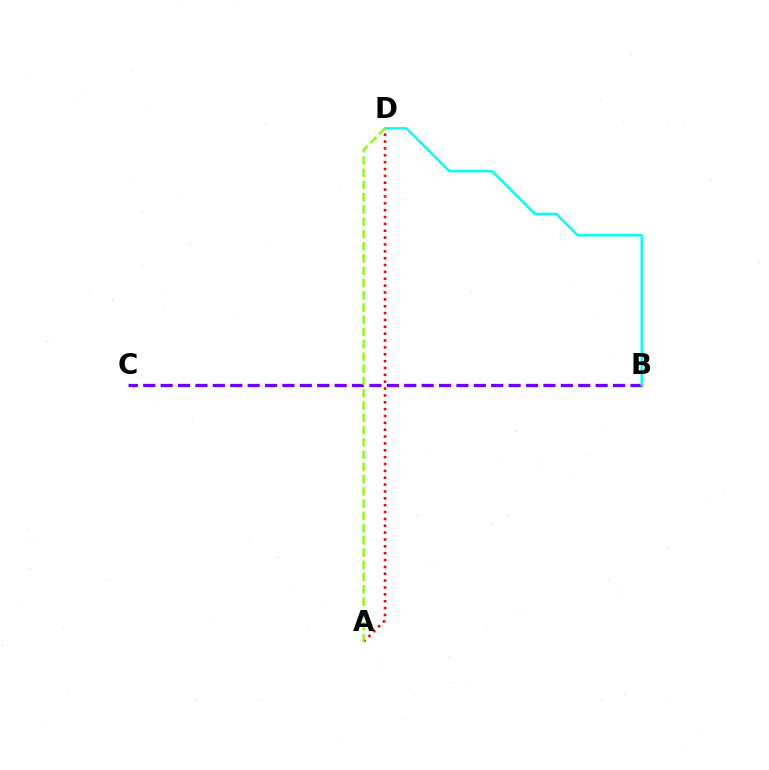{('A', 'D'): [{'color': '#ff0000', 'line_style': 'dotted', 'thickness': 1.86}, {'color': '#84ff00', 'line_style': 'dashed', 'thickness': 1.66}], ('B', 'C'): [{'color': '#7200ff', 'line_style': 'dashed', 'thickness': 2.36}], ('B', 'D'): [{'color': '#00fff6', 'line_style': 'solid', 'thickness': 1.74}]}